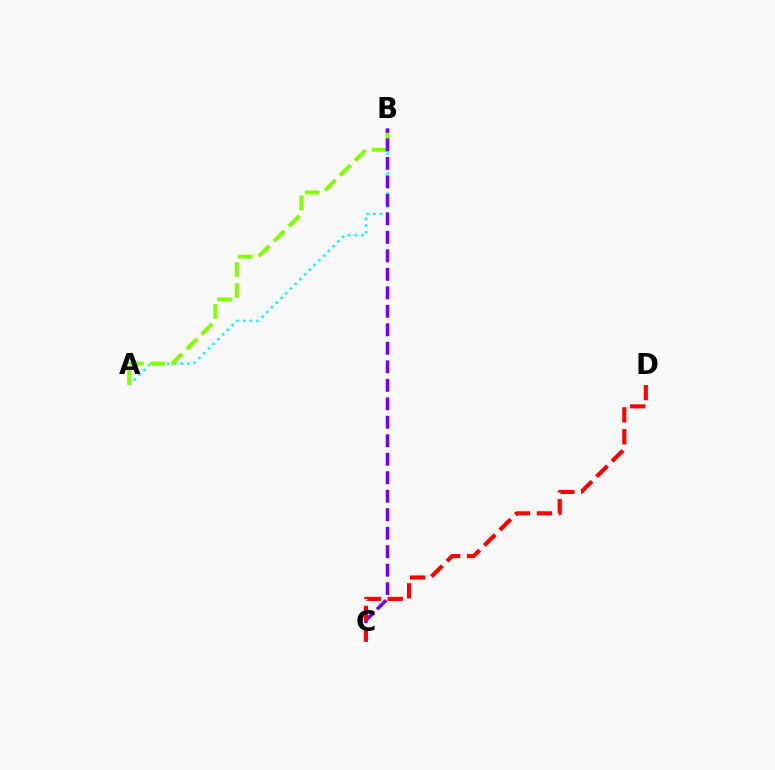{('A', 'B'): [{'color': '#00fff6', 'line_style': 'dotted', 'thickness': 1.81}, {'color': '#84ff00', 'line_style': 'dashed', 'thickness': 2.88}], ('B', 'C'): [{'color': '#7200ff', 'line_style': 'dashed', 'thickness': 2.51}], ('C', 'D'): [{'color': '#ff0000', 'line_style': 'dashed', 'thickness': 2.97}]}